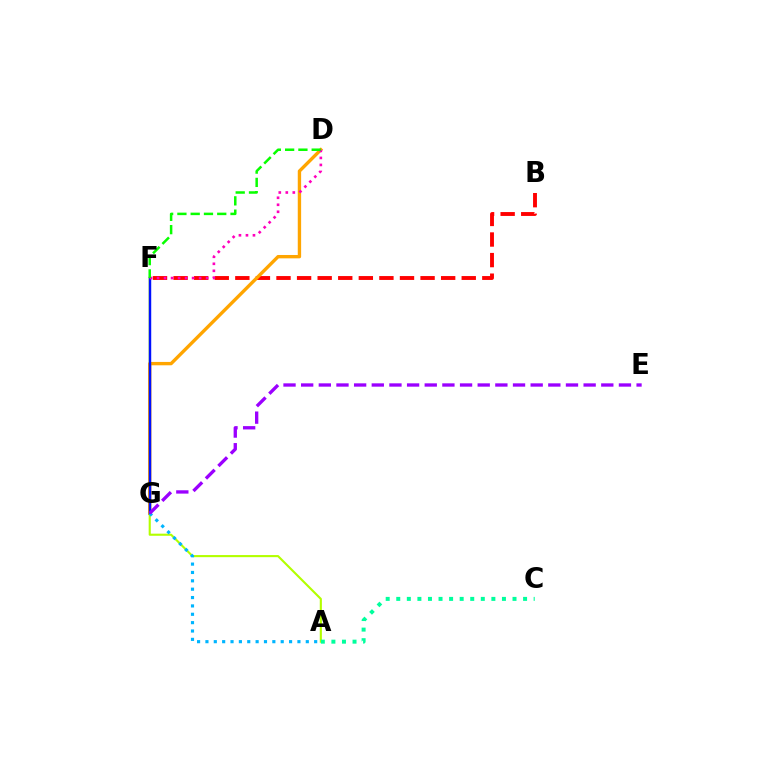{('A', 'F'): [{'color': '#b3ff00', 'line_style': 'solid', 'thickness': 1.52}], ('B', 'F'): [{'color': '#ff0000', 'line_style': 'dashed', 'thickness': 2.8}], ('D', 'G'): [{'color': '#ffa500', 'line_style': 'solid', 'thickness': 2.42}], ('A', 'C'): [{'color': '#00ff9d', 'line_style': 'dotted', 'thickness': 2.87}], ('F', 'G'): [{'color': '#0010ff', 'line_style': 'solid', 'thickness': 1.75}], ('A', 'G'): [{'color': '#00b5ff', 'line_style': 'dotted', 'thickness': 2.27}], ('E', 'G'): [{'color': '#9b00ff', 'line_style': 'dashed', 'thickness': 2.4}], ('D', 'F'): [{'color': '#ff00bd', 'line_style': 'dotted', 'thickness': 1.9}, {'color': '#08ff00', 'line_style': 'dashed', 'thickness': 1.8}]}